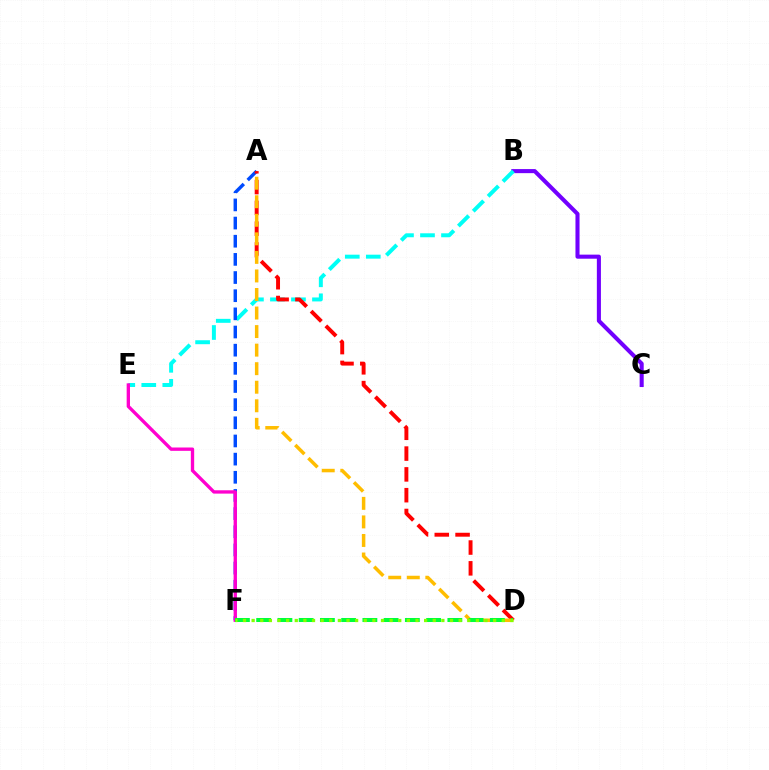{('B', 'C'): [{'color': '#7200ff', 'line_style': 'solid', 'thickness': 2.93}], ('B', 'E'): [{'color': '#00fff6', 'line_style': 'dashed', 'thickness': 2.86}], ('A', 'F'): [{'color': '#004bff', 'line_style': 'dashed', 'thickness': 2.47}], ('E', 'F'): [{'color': '#ff00cf', 'line_style': 'solid', 'thickness': 2.4}], ('A', 'D'): [{'color': '#ff0000', 'line_style': 'dashed', 'thickness': 2.83}, {'color': '#ffbd00', 'line_style': 'dashed', 'thickness': 2.52}], ('D', 'F'): [{'color': '#00ff39', 'line_style': 'dashed', 'thickness': 2.89}, {'color': '#84ff00', 'line_style': 'dotted', 'thickness': 2.34}]}